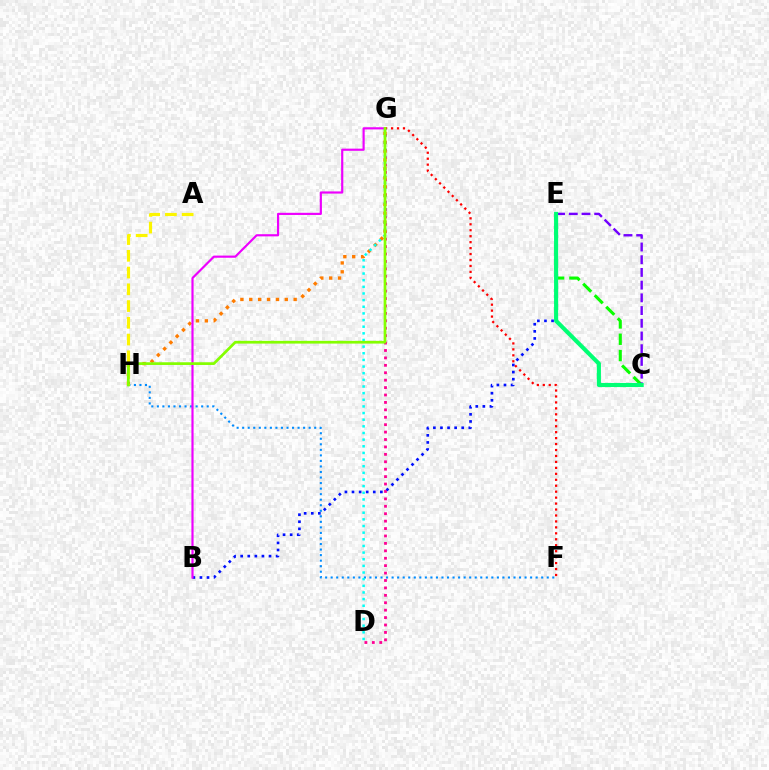{('D', 'G'): [{'color': '#ff0094', 'line_style': 'dotted', 'thickness': 2.02}, {'color': '#00fff6', 'line_style': 'dotted', 'thickness': 1.81}], ('F', 'H'): [{'color': '#008cff', 'line_style': 'dotted', 'thickness': 1.51}], ('C', 'E'): [{'color': '#08ff00', 'line_style': 'dashed', 'thickness': 2.22}, {'color': '#7200ff', 'line_style': 'dashed', 'thickness': 1.73}, {'color': '#00ff74', 'line_style': 'solid', 'thickness': 2.96}], ('G', 'H'): [{'color': '#ff7c00', 'line_style': 'dotted', 'thickness': 2.41}, {'color': '#84ff00', 'line_style': 'solid', 'thickness': 1.96}], ('A', 'H'): [{'color': '#fcf500', 'line_style': 'dashed', 'thickness': 2.27}], ('B', 'E'): [{'color': '#0010ff', 'line_style': 'dotted', 'thickness': 1.93}], ('F', 'G'): [{'color': '#ff0000', 'line_style': 'dotted', 'thickness': 1.62}], ('B', 'G'): [{'color': '#ee00ff', 'line_style': 'solid', 'thickness': 1.56}]}